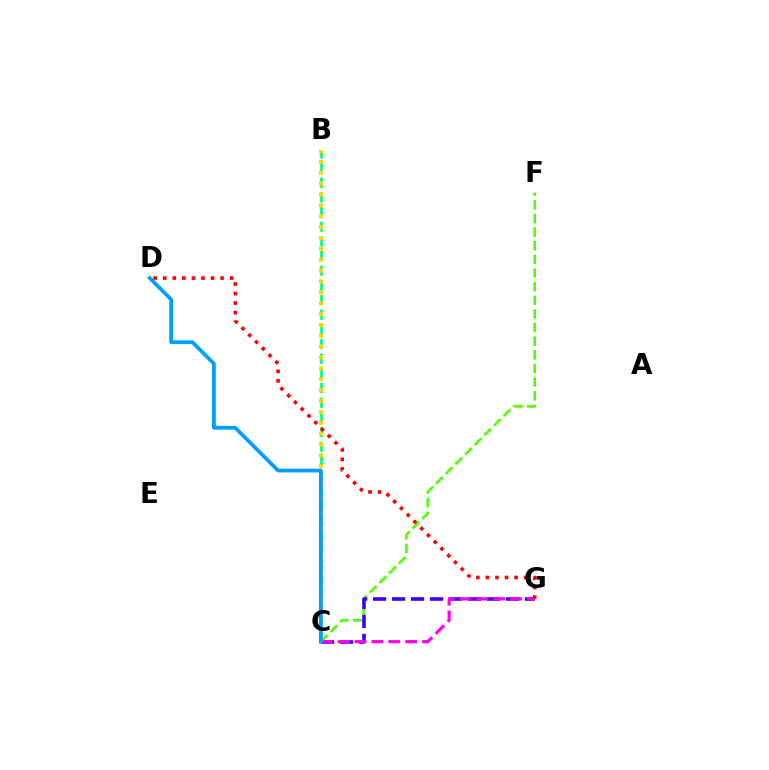{('B', 'C'): [{'color': '#00ff86', 'line_style': 'dashed', 'thickness': 1.99}, {'color': '#ffd500', 'line_style': 'dotted', 'thickness': 2.95}], ('C', 'F'): [{'color': '#4fff00', 'line_style': 'dashed', 'thickness': 1.85}], ('C', 'G'): [{'color': '#3700ff', 'line_style': 'dashed', 'thickness': 2.58}, {'color': '#ff00ed', 'line_style': 'dashed', 'thickness': 2.29}], ('D', 'G'): [{'color': '#ff0000', 'line_style': 'dotted', 'thickness': 2.6}], ('C', 'D'): [{'color': '#009eff', 'line_style': 'solid', 'thickness': 2.7}]}